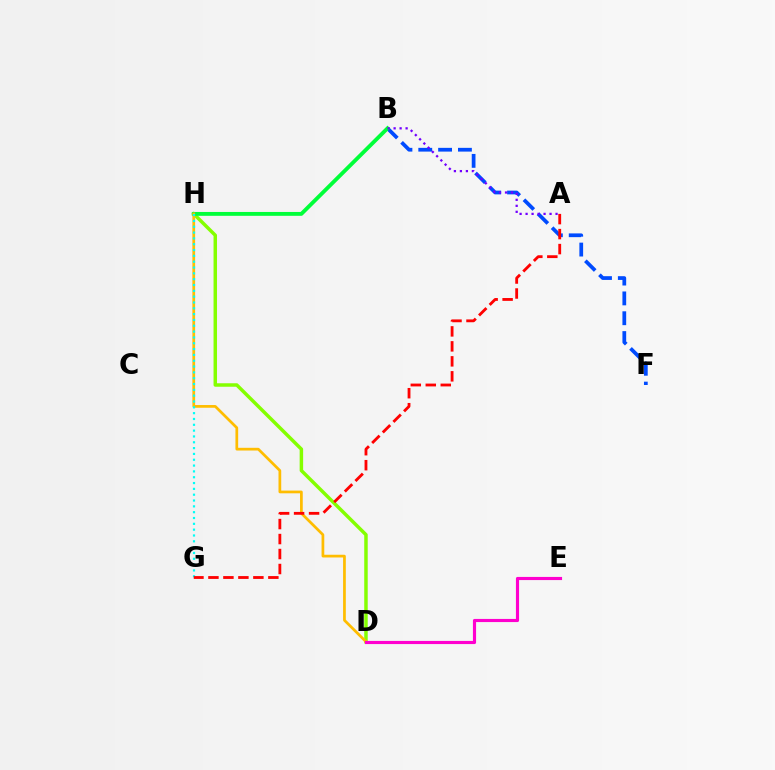{('D', 'H'): [{'color': '#84ff00', 'line_style': 'solid', 'thickness': 2.5}, {'color': '#ffbd00', 'line_style': 'solid', 'thickness': 1.96}], ('B', 'F'): [{'color': '#004bff', 'line_style': 'dashed', 'thickness': 2.69}], ('B', 'H'): [{'color': '#00ff39', 'line_style': 'solid', 'thickness': 2.78}], ('A', 'B'): [{'color': '#7200ff', 'line_style': 'dotted', 'thickness': 1.63}], ('G', 'H'): [{'color': '#00fff6', 'line_style': 'dotted', 'thickness': 1.58}], ('D', 'E'): [{'color': '#ff00cf', 'line_style': 'solid', 'thickness': 2.26}], ('A', 'G'): [{'color': '#ff0000', 'line_style': 'dashed', 'thickness': 2.04}]}